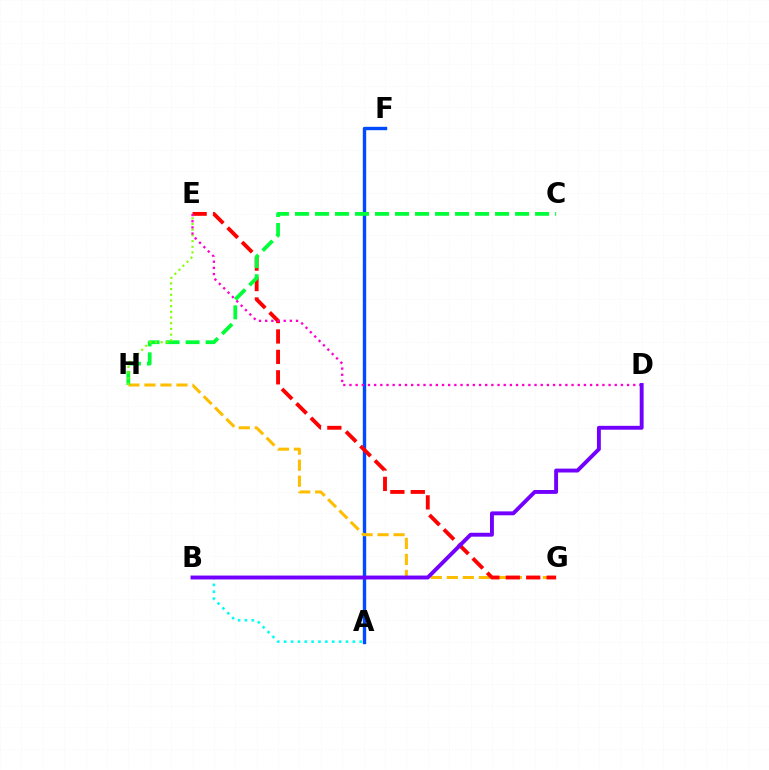{('A', 'F'): [{'color': '#004bff', 'line_style': 'solid', 'thickness': 2.44}], ('A', 'B'): [{'color': '#00fff6', 'line_style': 'dotted', 'thickness': 1.87}], ('G', 'H'): [{'color': '#ffbd00', 'line_style': 'dashed', 'thickness': 2.17}], ('E', 'G'): [{'color': '#ff0000', 'line_style': 'dashed', 'thickness': 2.77}], ('C', 'H'): [{'color': '#00ff39', 'line_style': 'dashed', 'thickness': 2.72}], ('E', 'H'): [{'color': '#84ff00', 'line_style': 'dotted', 'thickness': 1.54}], ('D', 'E'): [{'color': '#ff00cf', 'line_style': 'dotted', 'thickness': 1.68}], ('B', 'D'): [{'color': '#7200ff', 'line_style': 'solid', 'thickness': 2.8}]}